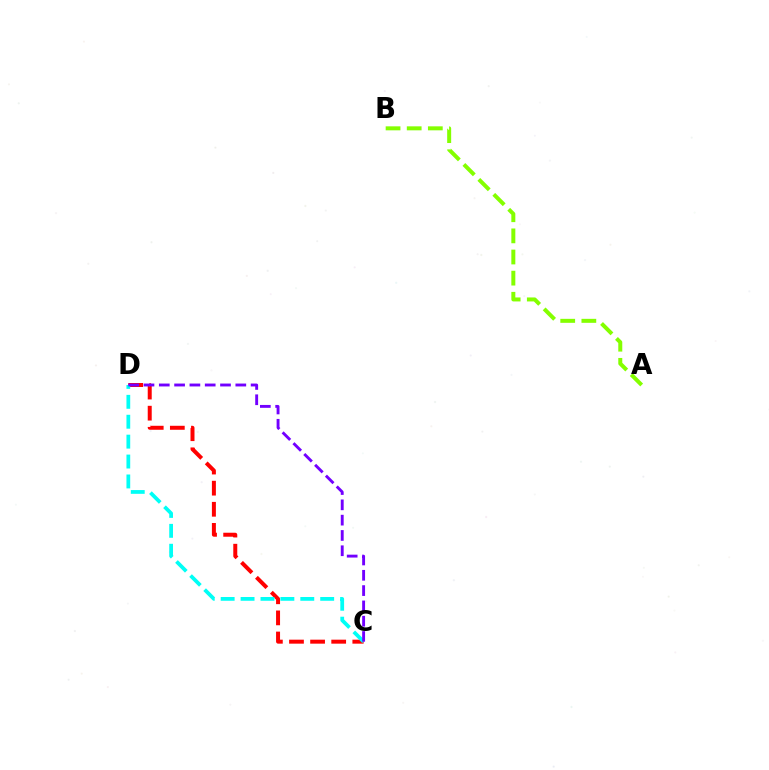{('A', 'B'): [{'color': '#84ff00', 'line_style': 'dashed', 'thickness': 2.87}], ('C', 'D'): [{'color': '#ff0000', 'line_style': 'dashed', 'thickness': 2.87}, {'color': '#00fff6', 'line_style': 'dashed', 'thickness': 2.7}, {'color': '#7200ff', 'line_style': 'dashed', 'thickness': 2.08}]}